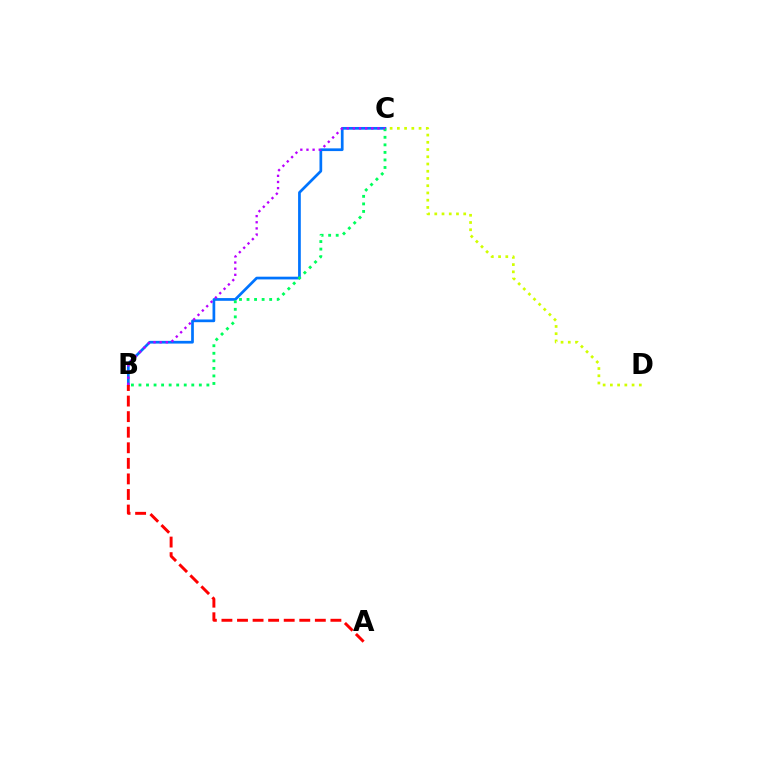{('C', 'D'): [{'color': '#d1ff00', 'line_style': 'dotted', 'thickness': 1.97}], ('B', 'C'): [{'color': '#0074ff', 'line_style': 'solid', 'thickness': 1.96}, {'color': '#00ff5c', 'line_style': 'dotted', 'thickness': 2.05}, {'color': '#b900ff', 'line_style': 'dotted', 'thickness': 1.67}], ('A', 'B'): [{'color': '#ff0000', 'line_style': 'dashed', 'thickness': 2.11}]}